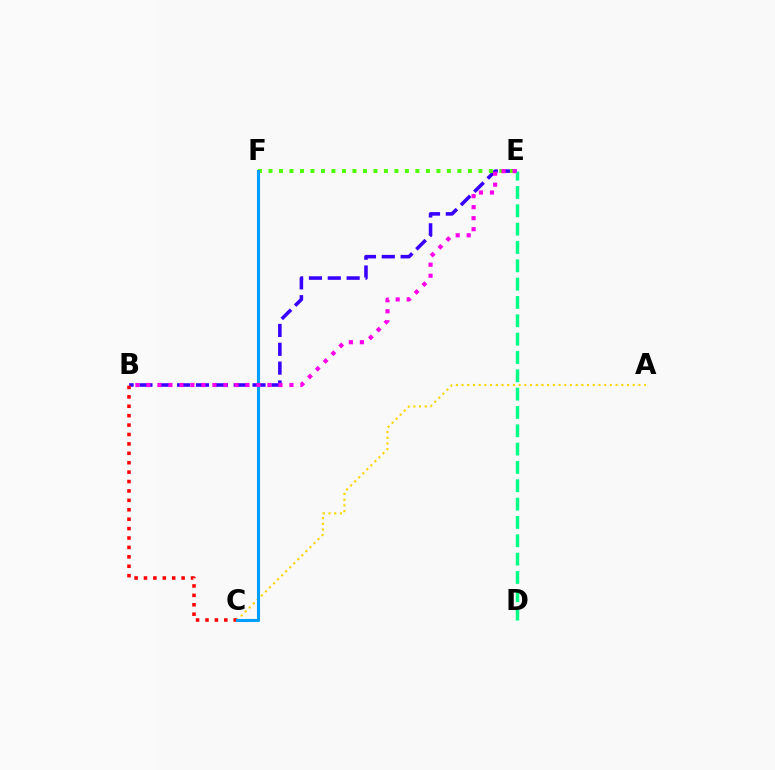{('A', 'C'): [{'color': '#ffd500', 'line_style': 'dotted', 'thickness': 1.55}], ('B', 'E'): [{'color': '#3700ff', 'line_style': 'dashed', 'thickness': 2.56}, {'color': '#ff00ed', 'line_style': 'dotted', 'thickness': 2.99}], ('B', 'C'): [{'color': '#ff0000', 'line_style': 'dotted', 'thickness': 2.56}], ('E', 'F'): [{'color': '#4fff00', 'line_style': 'dotted', 'thickness': 2.85}], ('D', 'E'): [{'color': '#00ff86', 'line_style': 'dashed', 'thickness': 2.49}], ('C', 'F'): [{'color': '#009eff', 'line_style': 'solid', 'thickness': 2.21}]}